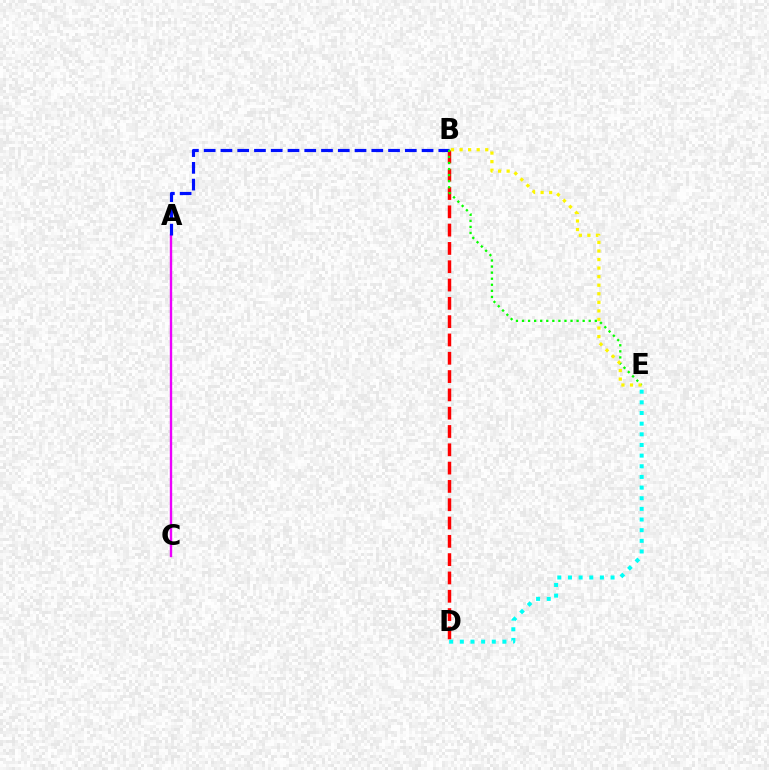{('A', 'C'): [{'color': '#ee00ff', 'line_style': 'solid', 'thickness': 1.71}], ('D', 'E'): [{'color': '#00fff6', 'line_style': 'dotted', 'thickness': 2.89}], ('B', 'D'): [{'color': '#ff0000', 'line_style': 'dashed', 'thickness': 2.49}], ('A', 'B'): [{'color': '#0010ff', 'line_style': 'dashed', 'thickness': 2.28}], ('B', 'E'): [{'color': '#08ff00', 'line_style': 'dotted', 'thickness': 1.65}, {'color': '#fcf500', 'line_style': 'dotted', 'thickness': 2.33}]}